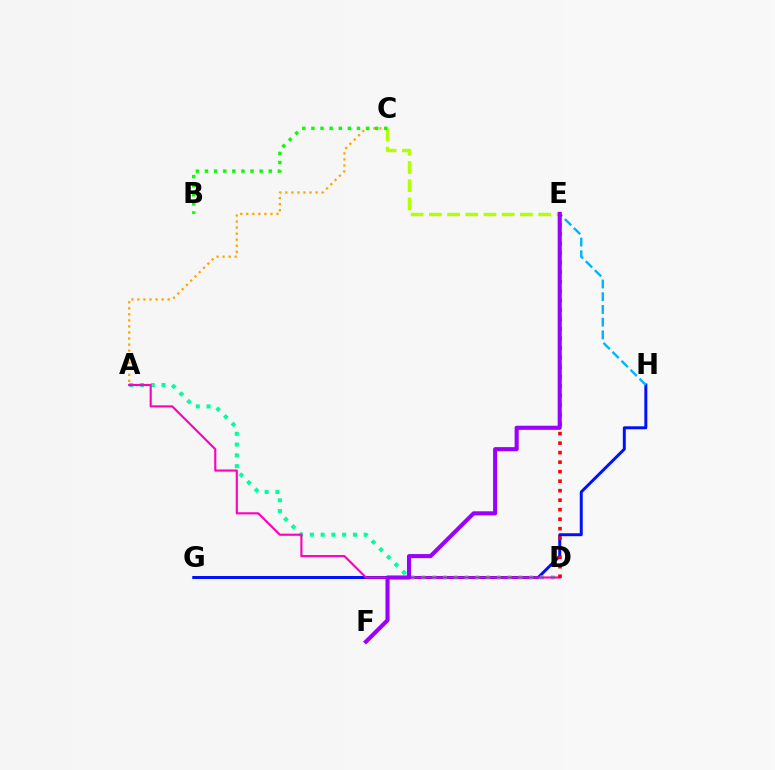{('A', 'C'): [{'color': '#ffa500', 'line_style': 'dotted', 'thickness': 1.64}], ('C', 'E'): [{'color': '#b3ff00', 'line_style': 'dashed', 'thickness': 2.47}], ('G', 'H'): [{'color': '#0010ff', 'line_style': 'solid', 'thickness': 2.13}], ('A', 'D'): [{'color': '#00ff9d', 'line_style': 'dotted', 'thickness': 2.93}, {'color': '#ff00bd', 'line_style': 'solid', 'thickness': 1.54}], ('E', 'H'): [{'color': '#00b5ff', 'line_style': 'dashed', 'thickness': 1.73}], ('B', 'C'): [{'color': '#08ff00', 'line_style': 'dotted', 'thickness': 2.47}], ('D', 'E'): [{'color': '#ff0000', 'line_style': 'dotted', 'thickness': 2.58}], ('E', 'F'): [{'color': '#9b00ff', 'line_style': 'solid', 'thickness': 2.95}]}